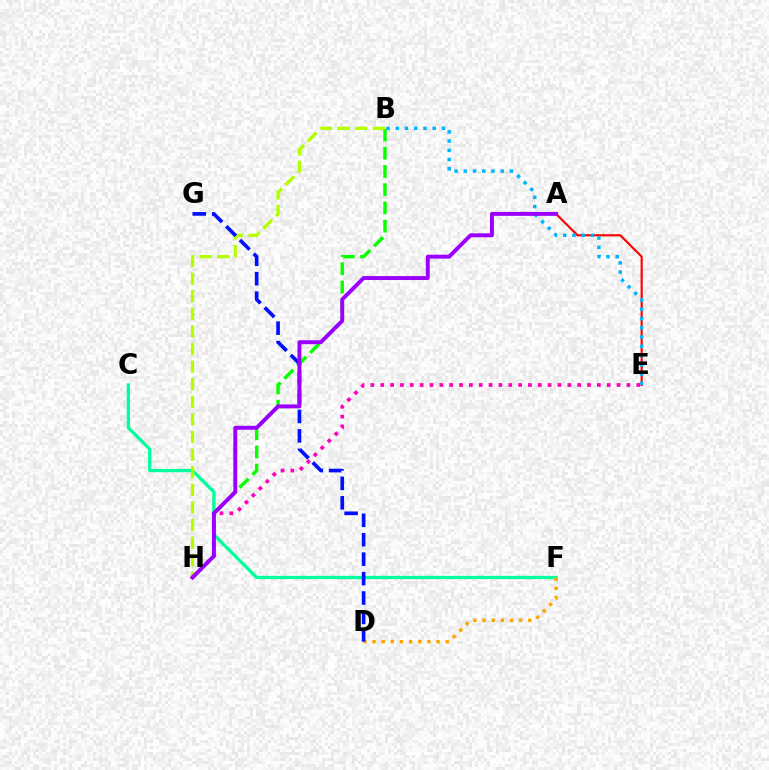{('B', 'H'): [{'color': '#08ff00', 'line_style': 'dashed', 'thickness': 2.48}, {'color': '#b3ff00', 'line_style': 'dashed', 'thickness': 2.39}], ('A', 'E'): [{'color': '#ff0000', 'line_style': 'solid', 'thickness': 1.55}], ('C', 'F'): [{'color': '#00ff9d', 'line_style': 'solid', 'thickness': 2.37}], ('D', 'F'): [{'color': '#ffa500', 'line_style': 'dotted', 'thickness': 2.48}], ('D', 'G'): [{'color': '#0010ff', 'line_style': 'dashed', 'thickness': 2.64}], ('B', 'E'): [{'color': '#00b5ff', 'line_style': 'dotted', 'thickness': 2.51}], ('E', 'H'): [{'color': '#ff00bd', 'line_style': 'dotted', 'thickness': 2.68}], ('A', 'H'): [{'color': '#9b00ff', 'line_style': 'solid', 'thickness': 2.83}]}